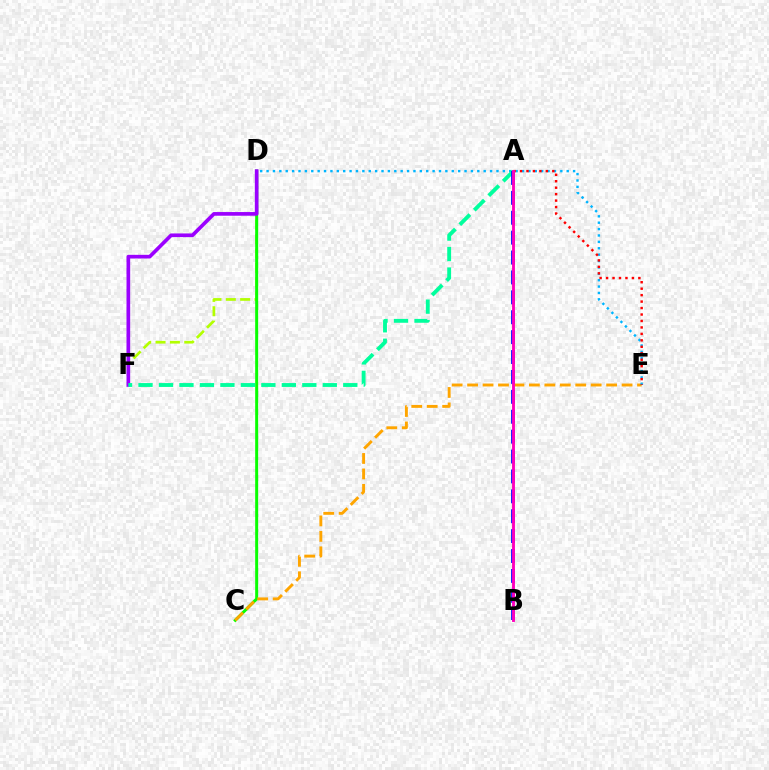{('D', 'F'): [{'color': '#b3ff00', 'line_style': 'dashed', 'thickness': 1.95}, {'color': '#9b00ff', 'line_style': 'solid', 'thickness': 2.64}], ('C', 'D'): [{'color': '#08ff00', 'line_style': 'solid', 'thickness': 2.15}], ('C', 'E'): [{'color': '#ffa500', 'line_style': 'dashed', 'thickness': 2.1}], ('D', 'E'): [{'color': '#00b5ff', 'line_style': 'dotted', 'thickness': 1.74}], ('A', 'F'): [{'color': '#00ff9d', 'line_style': 'dashed', 'thickness': 2.78}], ('A', 'E'): [{'color': '#ff0000', 'line_style': 'dotted', 'thickness': 1.76}], ('A', 'B'): [{'color': '#0010ff', 'line_style': 'dashed', 'thickness': 2.7}, {'color': '#ff00bd', 'line_style': 'solid', 'thickness': 2.07}]}